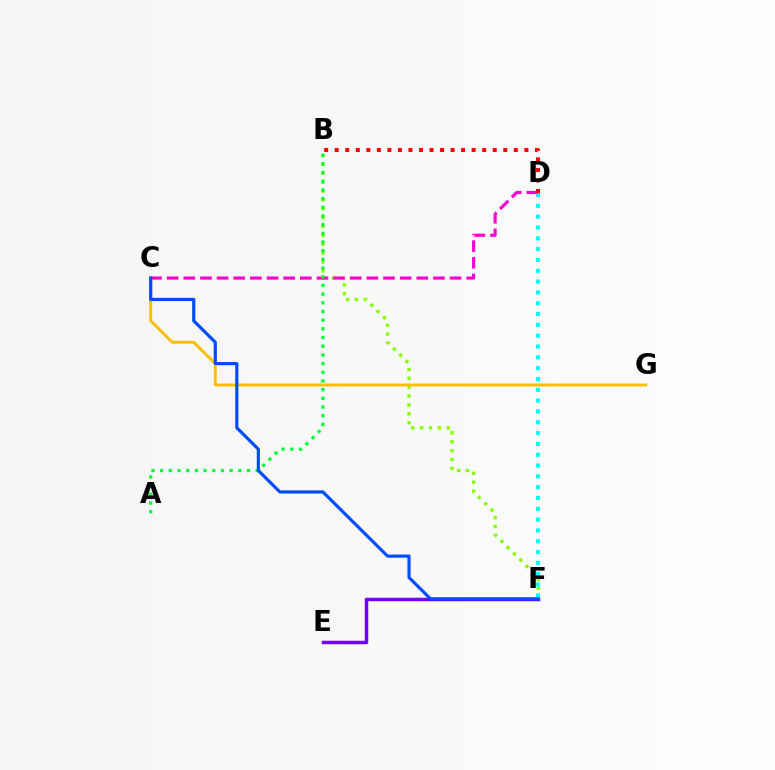{('E', 'F'): [{'color': '#7200ff', 'line_style': 'solid', 'thickness': 2.52}], ('B', 'F'): [{'color': '#84ff00', 'line_style': 'dotted', 'thickness': 2.41}], ('D', 'F'): [{'color': '#00fff6', 'line_style': 'dotted', 'thickness': 2.94}], ('C', 'G'): [{'color': '#ffbd00', 'line_style': 'solid', 'thickness': 2.08}], ('C', 'D'): [{'color': '#ff00cf', 'line_style': 'dashed', 'thickness': 2.26}], ('A', 'B'): [{'color': '#00ff39', 'line_style': 'dotted', 'thickness': 2.36}], ('B', 'D'): [{'color': '#ff0000', 'line_style': 'dotted', 'thickness': 2.86}], ('C', 'F'): [{'color': '#004bff', 'line_style': 'solid', 'thickness': 2.27}]}